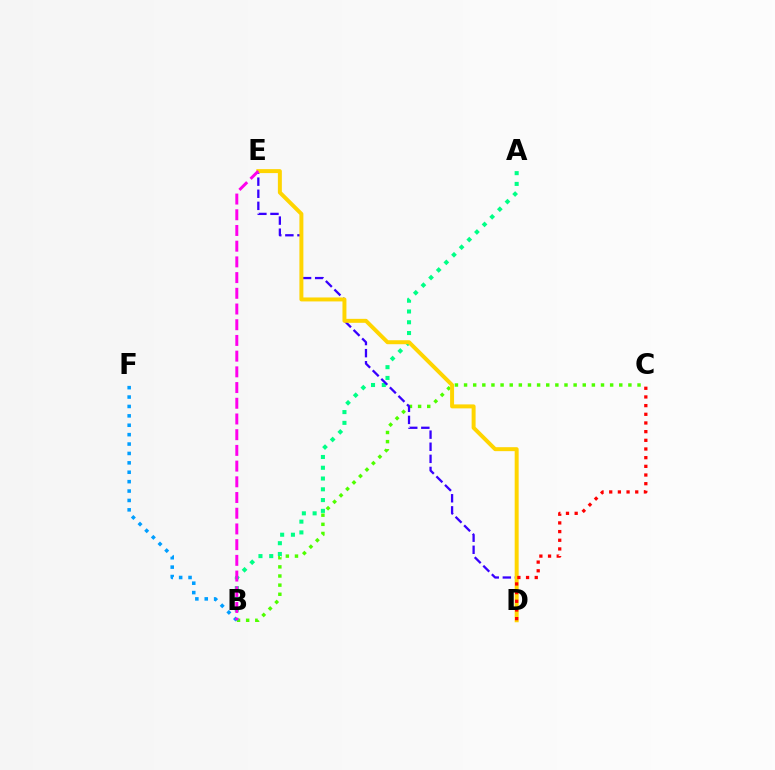{('B', 'C'): [{'color': '#4fff00', 'line_style': 'dotted', 'thickness': 2.48}], ('A', 'B'): [{'color': '#00ff86', 'line_style': 'dotted', 'thickness': 2.93}], ('D', 'E'): [{'color': '#3700ff', 'line_style': 'dashed', 'thickness': 1.64}, {'color': '#ffd500', 'line_style': 'solid', 'thickness': 2.86}], ('C', 'D'): [{'color': '#ff0000', 'line_style': 'dotted', 'thickness': 2.36}], ('B', 'F'): [{'color': '#009eff', 'line_style': 'dotted', 'thickness': 2.55}], ('B', 'E'): [{'color': '#ff00ed', 'line_style': 'dashed', 'thickness': 2.13}]}